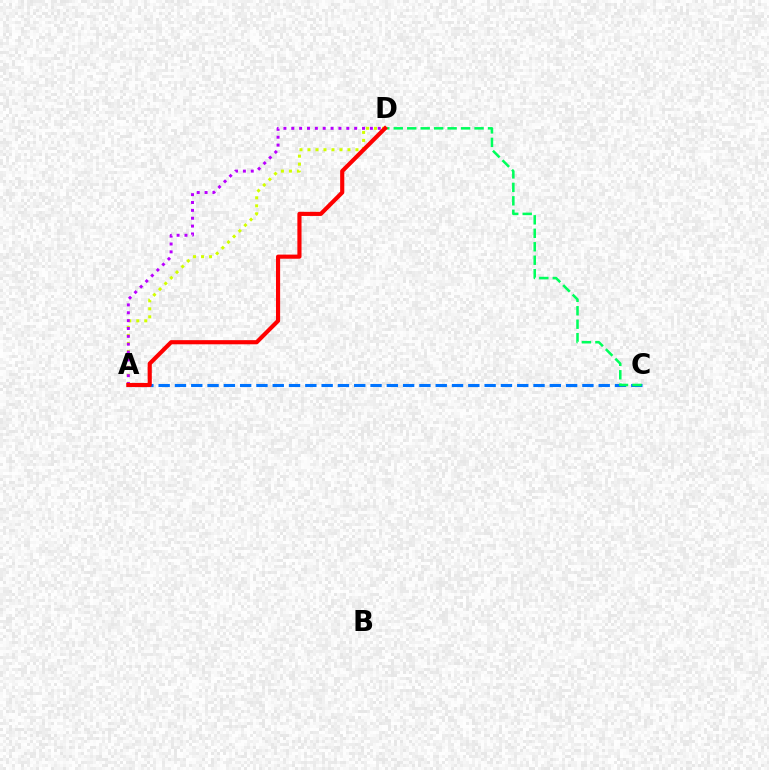{('A', 'C'): [{'color': '#0074ff', 'line_style': 'dashed', 'thickness': 2.21}], ('C', 'D'): [{'color': '#00ff5c', 'line_style': 'dashed', 'thickness': 1.83}], ('A', 'D'): [{'color': '#d1ff00', 'line_style': 'dotted', 'thickness': 2.17}, {'color': '#b900ff', 'line_style': 'dotted', 'thickness': 2.14}, {'color': '#ff0000', 'line_style': 'solid', 'thickness': 2.98}]}